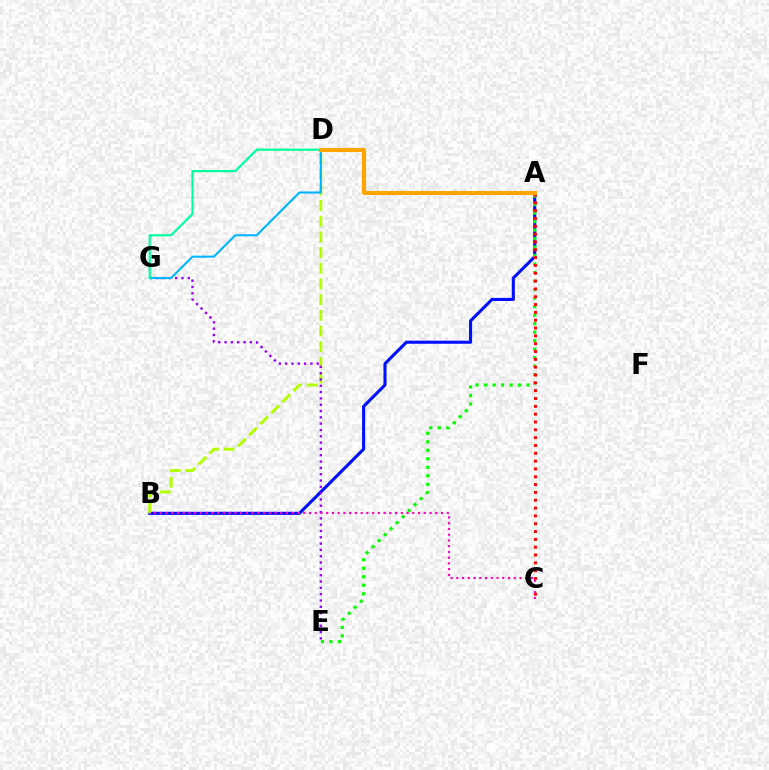{('A', 'B'): [{'color': '#0010ff', 'line_style': 'solid', 'thickness': 2.22}], ('B', 'D'): [{'color': '#b3ff00', 'line_style': 'dashed', 'thickness': 2.13}], ('A', 'E'): [{'color': '#08ff00', 'line_style': 'dotted', 'thickness': 2.31}], ('E', 'G'): [{'color': '#9b00ff', 'line_style': 'dotted', 'thickness': 1.72}], ('A', 'C'): [{'color': '#ff0000', 'line_style': 'dotted', 'thickness': 2.13}], ('B', 'C'): [{'color': '#ff00bd', 'line_style': 'dotted', 'thickness': 1.56}], ('D', 'G'): [{'color': '#00b5ff', 'line_style': 'solid', 'thickness': 1.5}, {'color': '#00ff9d', 'line_style': 'solid', 'thickness': 1.58}], ('A', 'D'): [{'color': '#ffa500', 'line_style': 'solid', 'thickness': 2.98}]}